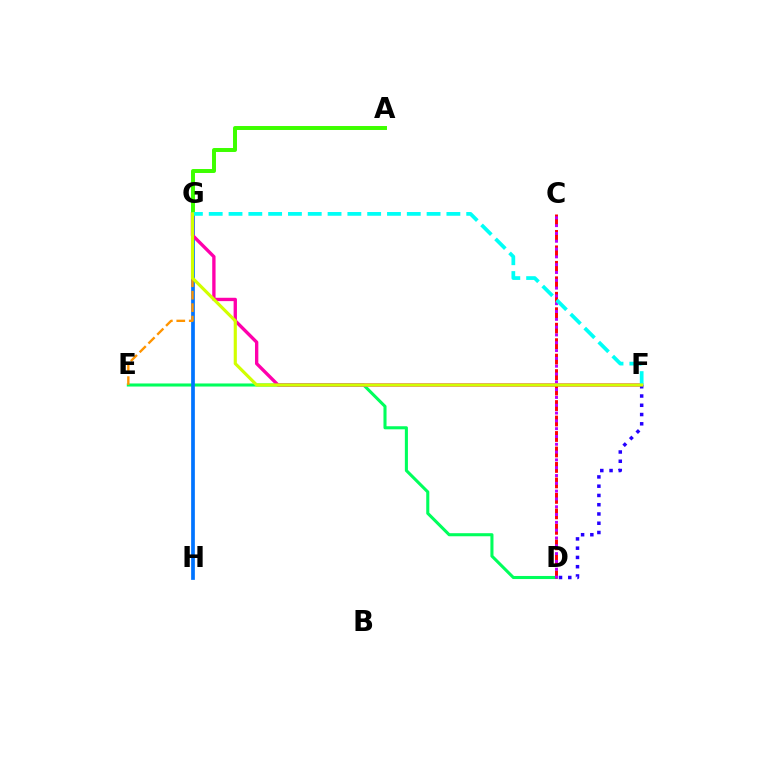{('D', 'E'): [{'color': '#00ff5c', 'line_style': 'solid', 'thickness': 2.21}], ('G', 'H'): [{'color': '#0074ff', 'line_style': 'solid', 'thickness': 2.68}], ('F', 'G'): [{'color': '#ff00ac', 'line_style': 'solid', 'thickness': 2.41}, {'color': '#00fff6', 'line_style': 'dashed', 'thickness': 2.69}, {'color': '#d1ff00', 'line_style': 'solid', 'thickness': 2.27}], ('C', 'D'): [{'color': '#ff0000', 'line_style': 'dashed', 'thickness': 2.1}, {'color': '#b900ff', 'line_style': 'dotted', 'thickness': 2.12}], ('D', 'F'): [{'color': '#2500ff', 'line_style': 'dotted', 'thickness': 2.52}], ('E', 'G'): [{'color': '#ff9400', 'line_style': 'dashed', 'thickness': 1.69}], ('A', 'G'): [{'color': '#3dff00', 'line_style': 'solid', 'thickness': 2.85}]}